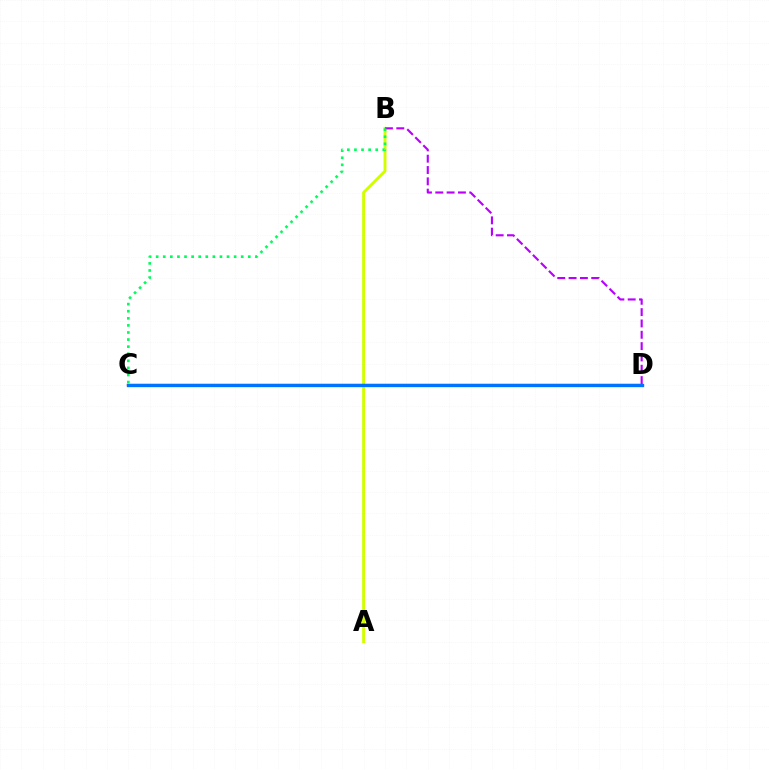{('A', 'B'): [{'color': '#d1ff00', 'line_style': 'solid', 'thickness': 2.12}], ('C', 'D'): [{'color': '#ff0000', 'line_style': 'solid', 'thickness': 1.61}, {'color': '#0074ff', 'line_style': 'solid', 'thickness': 2.4}], ('B', 'D'): [{'color': '#b900ff', 'line_style': 'dashed', 'thickness': 1.54}], ('B', 'C'): [{'color': '#00ff5c', 'line_style': 'dotted', 'thickness': 1.93}]}